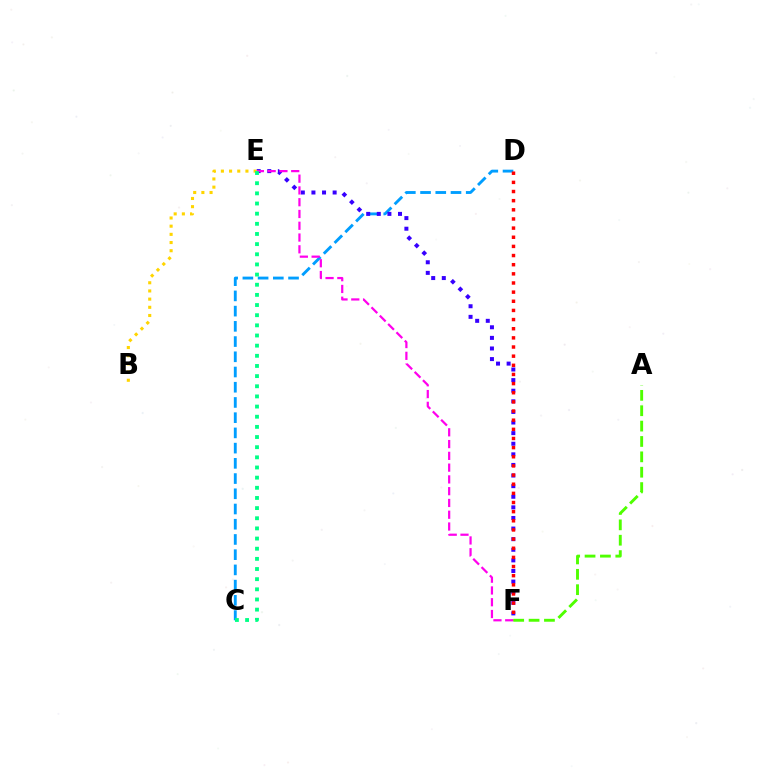{('C', 'D'): [{'color': '#009eff', 'line_style': 'dashed', 'thickness': 2.07}], ('E', 'F'): [{'color': '#3700ff', 'line_style': 'dotted', 'thickness': 2.88}, {'color': '#ff00ed', 'line_style': 'dashed', 'thickness': 1.6}], ('D', 'F'): [{'color': '#ff0000', 'line_style': 'dotted', 'thickness': 2.49}], ('A', 'F'): [{'color': '#4fff00', 'line_style': 'dashed', 'thickness': 2.09}], ('B', 'E'): [{'color': '#ffd500', 'line_style': 'dotted', 'thickness': 2.22}], ('C', 'E'): [{'color': '#00ff86', 'line_style': 'dotted', 'thickness': 2.76}]}